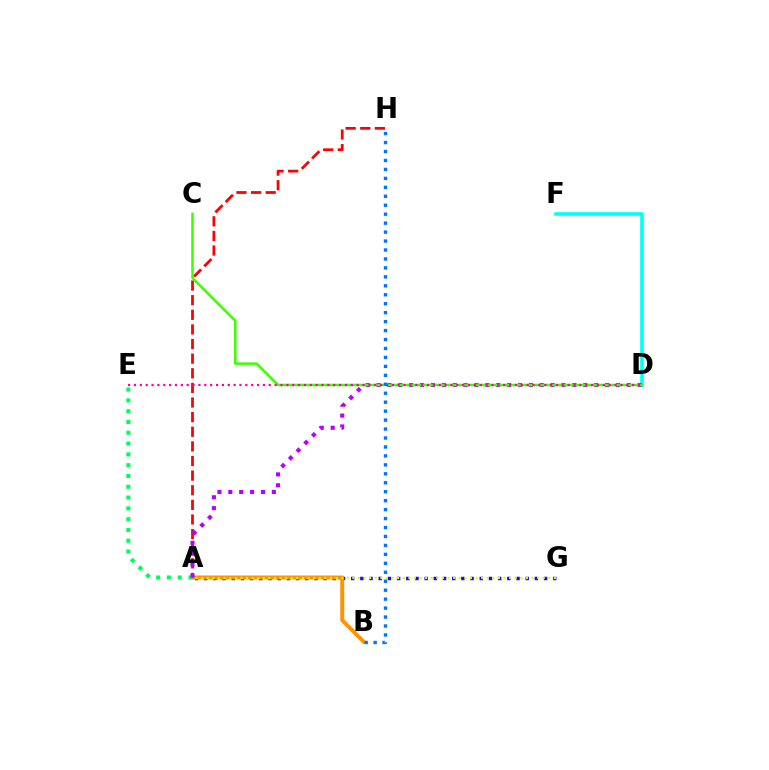{('A', 'G'): [{'color': '#2500ff', 'line_style': 'dotted', 'thickness': 2.5}, {'color': '#d1ff00', 'line_style': 'dotted', 'thickness': 1.52}], ('A', 'B'): [{'color': '#ff9400', 'line_style': 'solid', 'thickness': 2.85}], ('A', 'E'): [{'color': '#00ff5c', 'line_style': 'dotted', 'thickness': 2.93}], ('A', 'H'): [{'color': '#ff0000', 'line_style': 'dashed', 'thickness': 1.99}], ('D', 'F'): [{'color': '#00fff6', 'line_style': 'solid', 'thickness': 2.59}], ('A', 'D'): [{'color': '#b900ff', 'line_style': 'dotted', 'thickness': 2.96}], ('C', 'D'): [{'color': '#3dff00', 'line_style': 'solid', 'thickness': 1.82}], ('D', 'E'): [{'color': '#ff00ac', 'line_style': 'dotted', 'thickness': 1.59}], ('B', 'H'): [{'color': '#0074ff', 'line_style': 'dotted', 'thickness': 2.43}]}